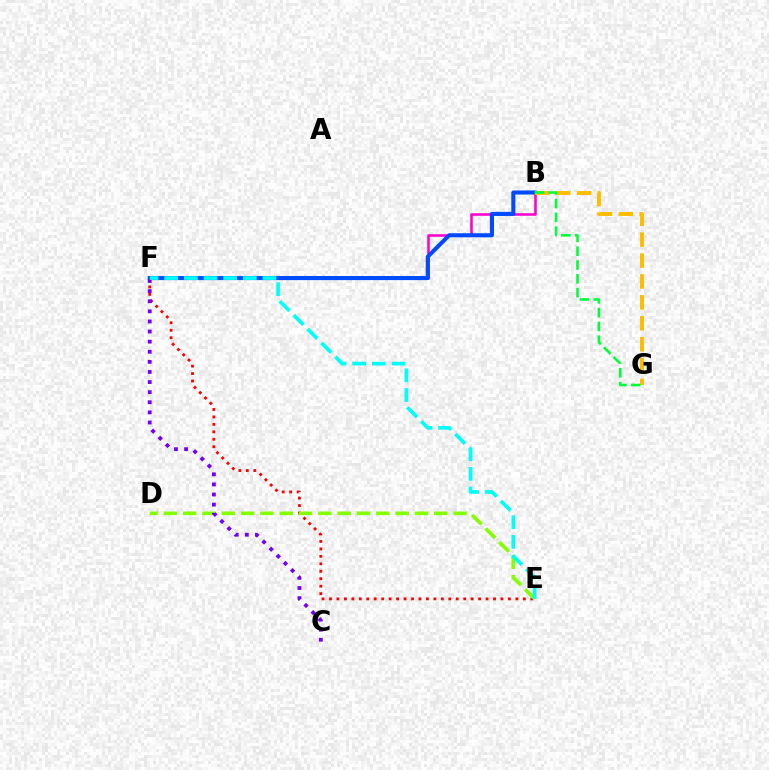{('E', 'F'): [{'color': '#ff0000', 'line_style': 'dotted', 'thickness': 2.03}, {'color': '#00fff6', 'line_style': 'dashed', 'thickness': 2.67}], ('B', 'F'): [{'color': '#ff00cf', 'line_style': 'solid', 'thickness': 1.85}, {'color': '#004bff', 'line_style': 'solid', 'thickness': 2.94}], ('D', 'E'): [{'color': '#84ff00', 'line_style': 'dashed', 'thickness': 2.62}], ('B', 'G'): [{'color': '#ffbd00', 'line_style': 'dashed', 'thickness': 2.84}, {'color': '#00ff39', 'line_style': 'dashed', 'thickness': 1.88}], ('C', 'F'): [{'color': '#7200ff', 'line_style': 'dotted', 'thickness': 2.75}]}